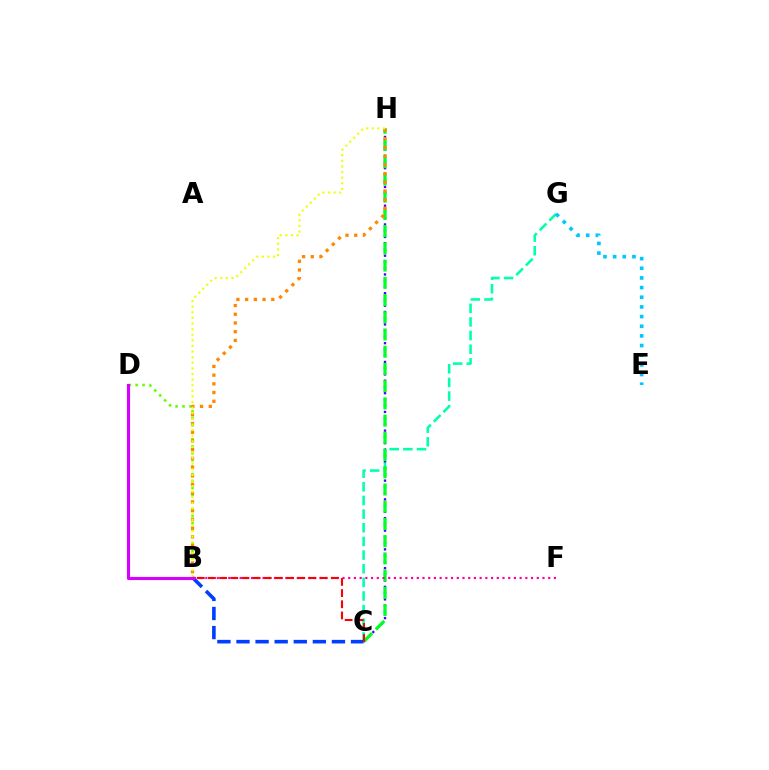{('C', 'H'): [{'color': '#4f00ff', 'line_style': 'dotted', 'thickness': 1.7}, {'color': '#00ff27', 'line_style': 'dashed', 'thickness': 2.34}], ('C', 'G'): [{'color': '#00ffaf', 'line_style': 'dashed', 'thickness': 1.85}], ('B', 'D'): [{'color': '#66ff00', 'line_style': 'dotted', 'thickness': 1.89}, {'color': '#d600ff', 'line_style': 'solid', 'thickness': 2.24}], ('B', 'C'): [{'color': '#003fff', 'line_style': 'dashed', 'thickness': 2.59}, {'color': '#ff0000', 'line_style': 'dashed', 'thickness': 1.52}], ('B', 'H'): [{'color': '#ff8800', 'line_style': 'dotted', 'thickness': 2.37}, {'color': '#eeff00', 'line_style': 'dotted', 'thickness': 1.52}], ('B', 'F'): [{'color': '#ff00a0', 'line_style': 'dotted', 'thickness': 1.55}], ('E', 'G'): [{'color': '#00c7ff', 'line_style': 'dotted', 'thickness': 2.62}]}